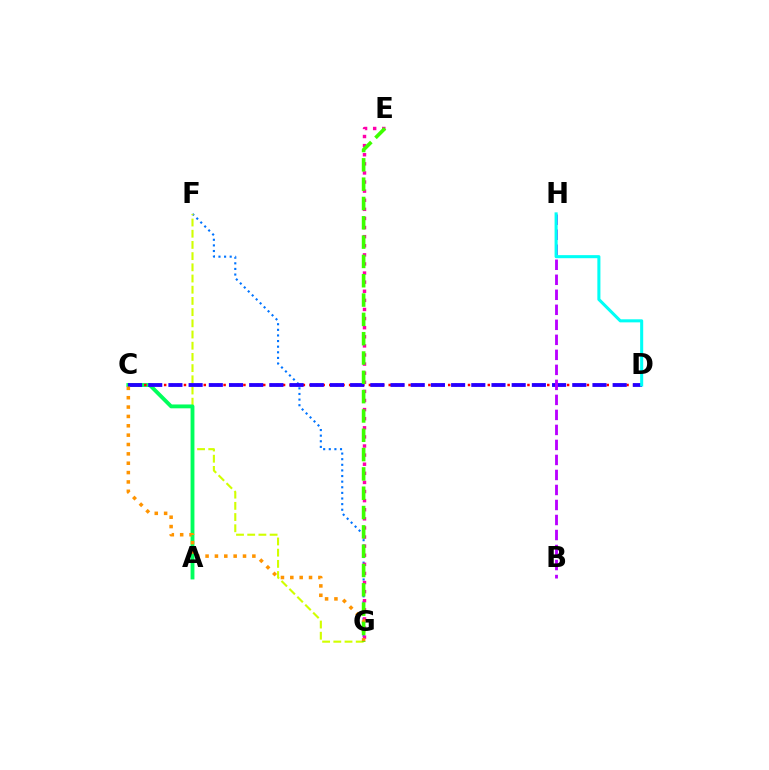{('F', 'G'): [{'color': '#0074ff', 'line_style': 'dotted', 'thickness': 1.53}, {'color': '#d1ff00', 'line_style': 'dashed', 'thickness': 1.52}], ('A', 'C'): [{'color': '#00ff5c', 'line_style': 'solid', 'thickness': 2.77}], ('E', 'G'): [{'color': '#ff00ac', 'line_style': 'dotted', 'thickness': 2.47}, {'color': '#3dff00', 'line_style': 'dashed', 'thickness': 2.62}], ('C', 'D'): [{'color': '#ff0000', 'line_style': 'dotted', 'thickness': 1.79}, {'color': '#2500ff', 'line_style': 'dashed', 'thickness': 2.74}], ('B', 'H'): [{'color': '#b900ff', 'line_style': 'dashed', 'thickness': 2.04}], ('C', 'G'): [{'color': '#ff9400', 'line_style': 'dotted', 'thickness': 2.54}], ('D', 'H'): [{'color': '#00fff6', 'line_style': 'solid', 'thickness': 2.21}]}